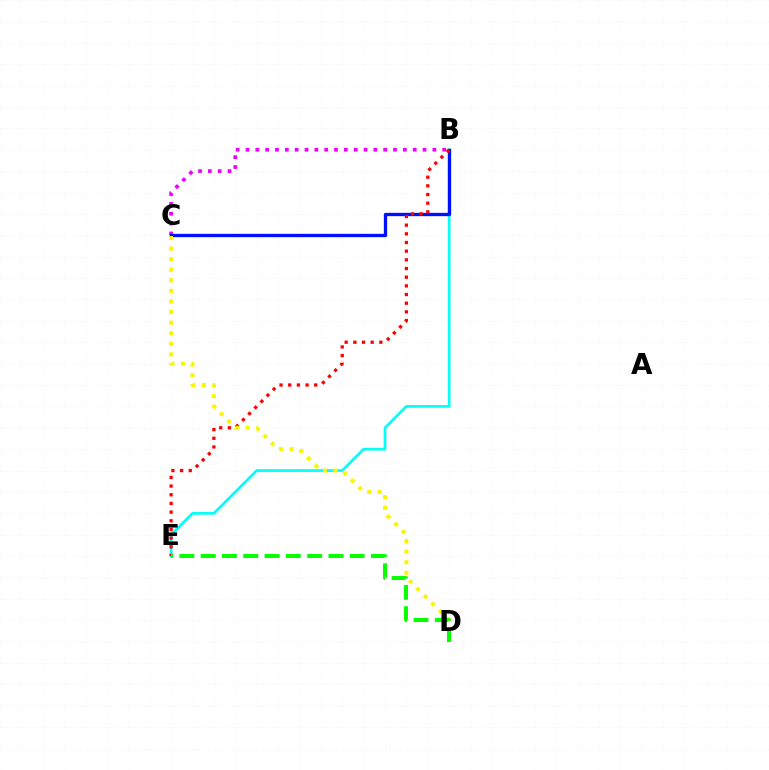{('B', 'C'): [{'color': '#ee00ff', 'line_style': 'dotted', 'thickness': 2.67}, {'color': '#0010ff', 'line_style': 'solid', 'thickness': 2.39}], ('B', 'E'): [{'color': '#00fff6', 'line_style': 'solid', 'thickness': 1.94}, {'color': '#ff0000', 'line_style': 'dotted', 'thickness': 2.36}], ('C', 'D'): [{'color': '#fcf500', 'line_style': 'dotted', 'thickness': 2.87}], ('D', 'E'): [{'color': '#08ff00', 'line_style': 'dashed', 'thickness': 2.89}]}